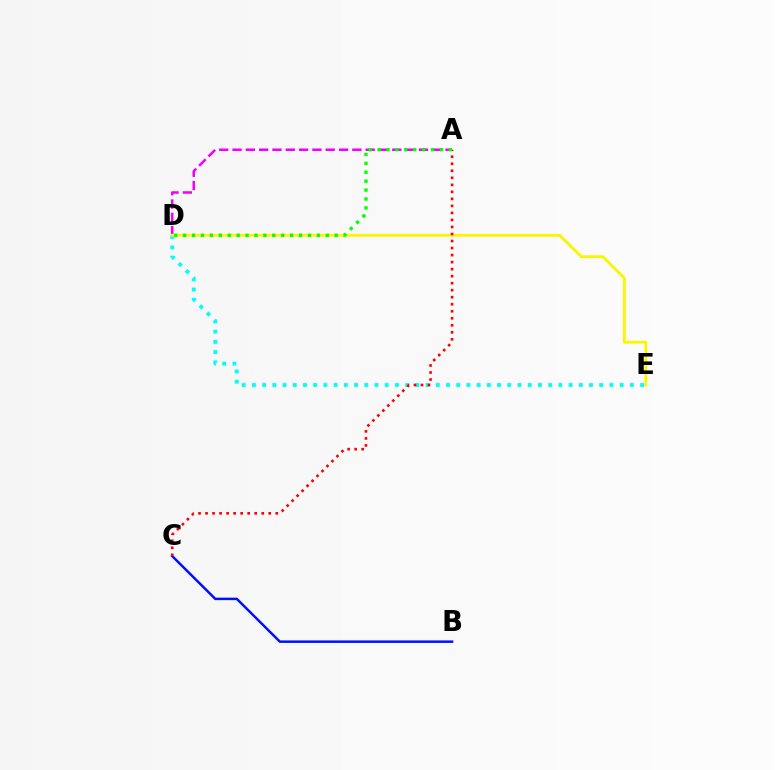{('B', 'C'): [{'color': '#0010ff', 'line_style': 'solid', 'thickness': 1.79}], ('D', 'E'): [{'color': '#00fff6', 'line_style': 'dotted', 'thickness': 2.78}, {'color': '#fcf500', 'line_style': 'solid', 'thickness': 2.04}], ('A', 'D'): [{'color': '#ee00ff', 'line_style': 'dashed', 'thickness': 1.81}, {'color': '#08ff00', 'line_style': 'dotted', 'thickness': 2.42}], ('A', 'C'): [{'color': '#ff0000', 'line_style': 'dotted', 'thickness': 1.91}]}